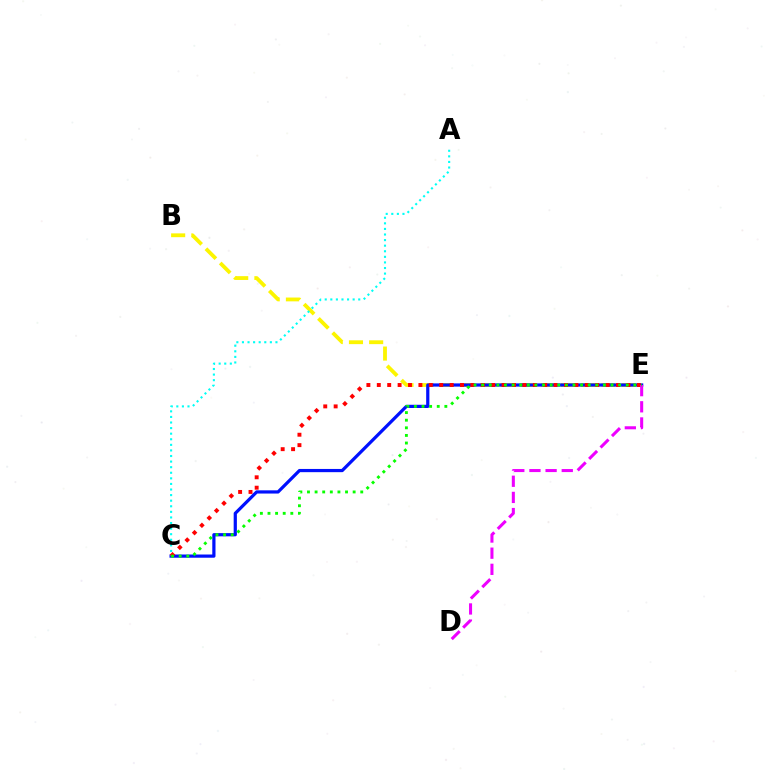{('B', 'E'): [{'color': '#fcf500', 'line_style': 'dashed', 'thickness': 2.74}], ('C', 'E'): [{'color': '#0010ff', 'line_style': 'solid', 'thickness': 2.32}, {'color': '#ff0000', 'line_style': 'dotted', 'thickness': 2.83}, {'color': '#08ff00', 'line_style': 'dotted', 'thickness': 2.07}], ('A', 'C'): [{'color': '#00fff6', 'line_style': 'dotted', 'thickness': 1.52}], ('D', 'E'): [{'color': '#ee00ff', 'line_style': 'dashed', 'thickness': 2.19}]}